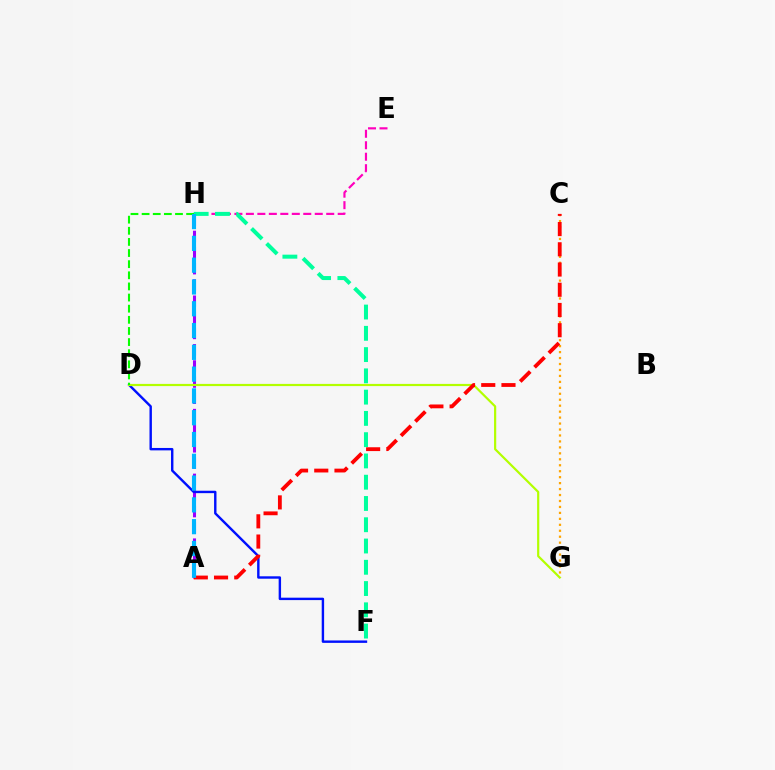{('A', 'H'): [{'color': '#9b00ff', 'line_style': 'dashed', 'thickness': 2.2}, {'color': '#00b5ff', 'line_style': 'dashed', 'thickness': 2.96}], ('C', 'G'): [{'color': '#ffa500', 'line_style': 'dotted', 'thickness': 1.62}], ('D', 'F'): [{'color': '#0010ff', 'line_style': 'solid', 'thickness': 1.73}], ('D', 'G'): [{'color': '#b3ff00', 'line_style': 'solid', 'thickness': 1.58}], ('E', 'H'): [{'color': '#ff00bd', 'line_style': 'dashed', 'thickness': 1.56}], ('A', 'C'): [{'color': '#ff0000', 'line_style': 'dashed', 'thickness': 2.75}], ('F', 'H'): [{'color': '#00ff9d', 'line_style': 'dashed', 'thickness': 2.89}], ('D', 'H'): [{'color': '#08ff00', 'line_style': 'dashed', 'thickness': 1.51}]}